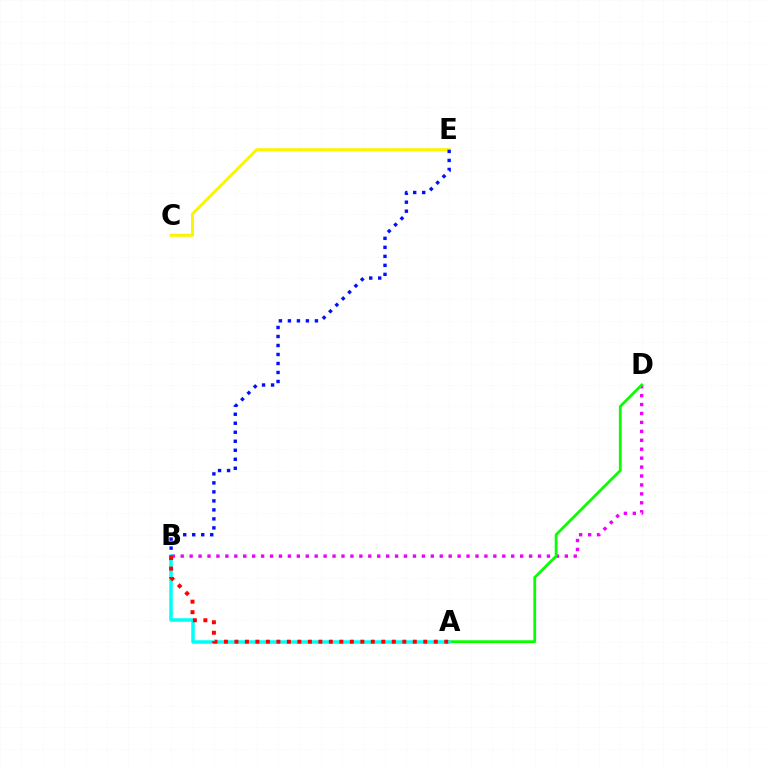{('C', 'E'): [{'color': '#fcf500', 'line_style': 'solid', 'thickness': 2.19}], ('B', 'D'): [{'color': '#ee00ff', 'line_style': 'dotted', 'thickness': 2.43}], ('A', 'D'): [{'color': '#08ff00', 'line_style': 'solid', 'thickness': 2.0}], ('A', 'B'): [{'color': '#00fff6', 'line_style': 'solid', 'thickness': 2.54}, {'color': '#ff0000', 'line_style': 'dotted', 'thickness': 2.85}], ('B', 'E'): [{'color': '#0010ff', 'line_style': 'dotted', 'thickness': 2.45}]}